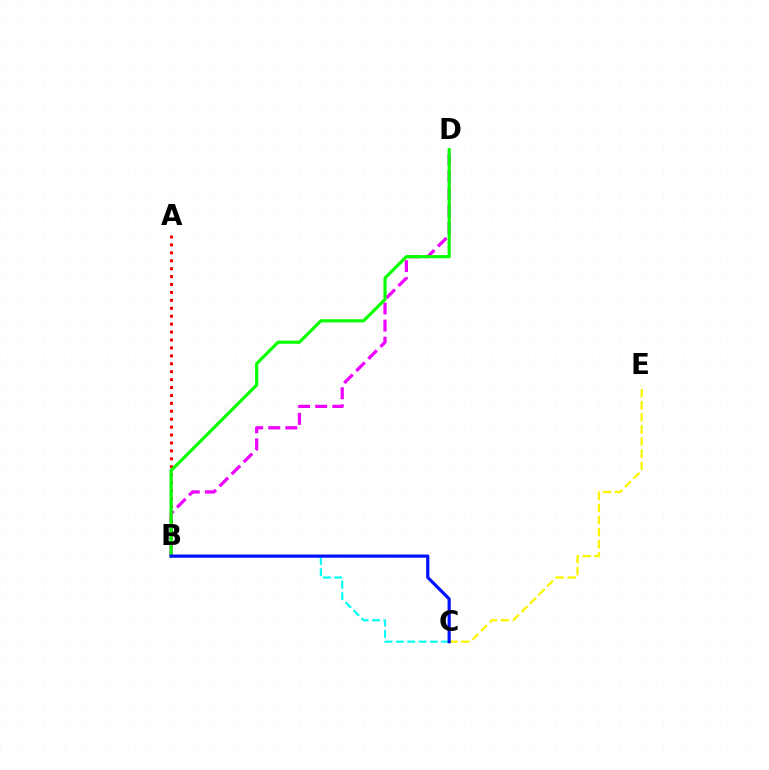{('C', 'E'): [{'color': '#fcf500', 'line_style': 'dashed', 'thickness': 1.64}], ('A', 'B'): [{'color': '#ff0000', 'line_style': 'dotted', 'thickness': 2.15}], ('B', 'D'): [{'color': '#ee00ff', 'line_style': 'dashed', 'thickness': 2.32}, {'color': '#08ff00', 'line_style': 'solid', 'thickness': 2.28}], ('B', 'C'): [{'color': '#00fff6', 'line_style': 'dashed', 'thickness': 1.54}, {'color': '#0010ff', 'line_style': 'solid', 'thickness': 2.29}]}